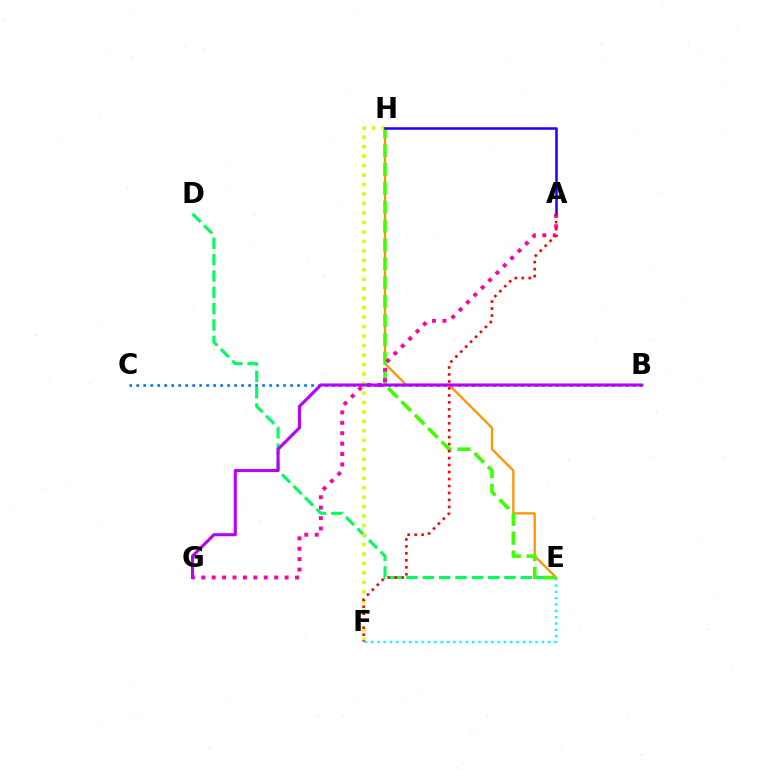{('B', 'C'): [{'color': '#0074ff', 'line_style': 'dotted', 'thickness': 1.9}], ('D', 'E'): [{'color': '#00ff5c', 'line_style': 'dashed', 'thickness': 2.22}], ('E', 'H'): [{'color': '#ff9400', 'line_style': 'solid', 'thickness': 1.62}, {'color': '#3dff00', 'line_style': 'dashed', 'thickness': 2.57}], ('E', 'F'): [{'color': '#00fff6', 'line_style': 'dotted', 'thickness': 1.72}], ('F', 'H'): [{'color': '#d1ff00', 'line_style': 'dotted', 'thickness': 2.57}], ('A', 'H'): [{'color': '#2500ff', 'line_style': 'solid', 'thickness': 1.83}], ('A', 'G'): [{'color': '#ff00ac', 'line_style': 'dotted', 'thickness': 2.83}], ('A', 'F'): [{'color': '#ff0000', 'line_style': 'dotted', 'thickness': 1.89}], ('B', 'G'): [{'color': '#b900ff', 'line_style': 'solid', 'thickness': 2.21}]}